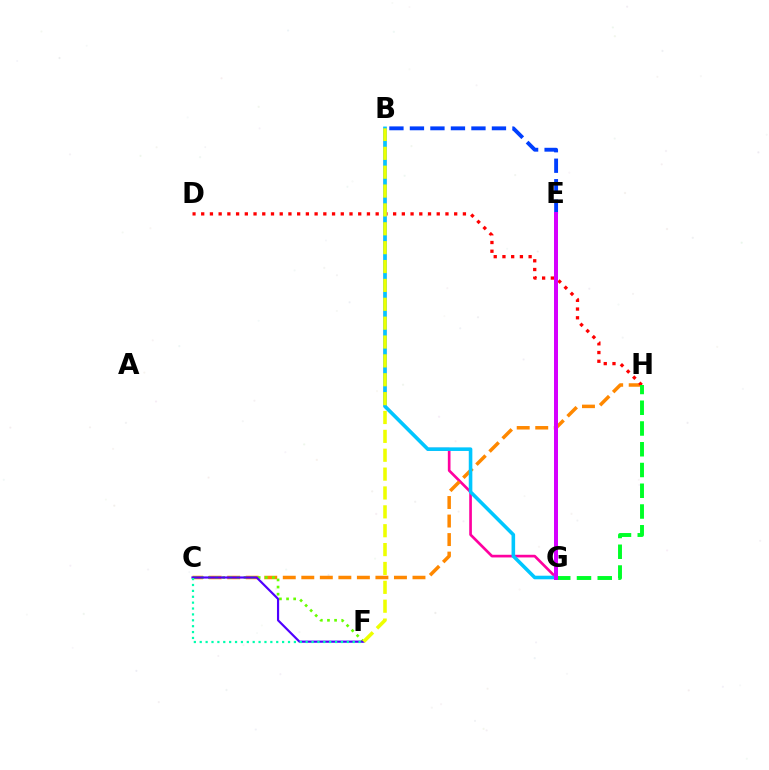{('B', 'G'): [{'color': '#ff00a0', 'line_style': 'solid', 'thickness': 1.92}, {'color': '#00c7ff', 'line_style': 'solid', 'thickness': 2.58}], ('B', 'E'): [{'color': '#003fff', 'line_style': 'dashed', 'thickness': 2.79}], ('C', 'H'): [{'color': '#ff8800', 'line_style': 'dashed', 'thickness': 2.52}], ('C', 'F'): [{'color': '#66ff00', 'line_style': 'dotted', 'thickness': 1.93}, {'color': '#4f00ff', 'line_style': 'solid', 'thickness': 1.57}, {'color': '#00ffaf', 'line_style': 'dotted', 'thickness': 1.6}], ('D', 'H'): [{'color': '#ff0000', 'line_style': 'dotted', 'thickness': 2.37}], ('G', 'H'): [{'color': '#00ff27', 'line_style': 'dashed', 'thickness': 2.82}], ('B', 'F'): [{'color': '#eeff00', 'line_style': 'dashed', 'thickness': 2.56}], ('E', 'G'): [{'color': '#d600ff', 'line_style': 'solid', 'thickness': 2.87}]}